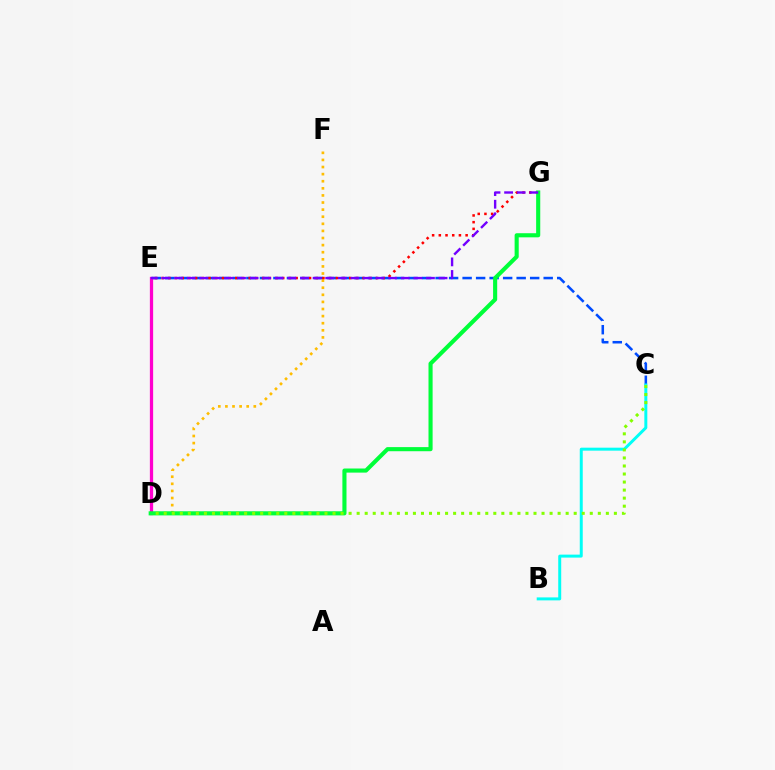{('C', 'E'): [{'color': '#004bff', 'line_style': 'dashed', 'thickness': 1.84}], ('D', 'E'): [{'color': '#ff00cf', 'line_style': 'solid', 'thickness': 2.35}], ('D', 'F'): [{'color': '#ffbd00', 'line_style': 'dotted', 'thickness': 1.93}], ('E', 'G'): [{'color': '#ff0000', 'line_style': 'dotted', 'thickness': 1.82}, {'color': '#7200ff', 'line_style': 'dashed', 'thickness': 1.71}], ('D', 'G'): [{'color': '#00ff39', 'line_style': 'solid', 'thickness': 2.96}], ('B', 'C'): [{'color': '#00fff6', 'line_style': 'solid', 'thickness': 2.14}], ('C', 'D'): [{'color': '#84ff00', 'line_style': 'dotted', 'thickness': 2.18}]}